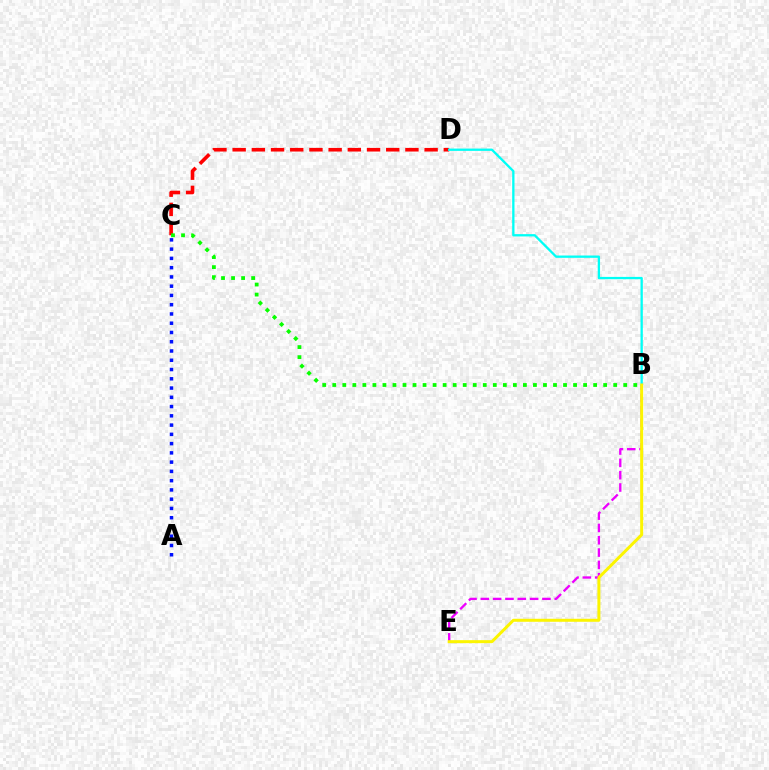{('C', 'D'): [{'color': '#ff0000', 'line_style': 'dashed', 'thickness': 2.61}], ('A', 'C'): [{'color': '#0010ff', 'line_style': 'dotted', 'thickness': 2.52}], ('B', 'E'): [{'color': '#ee00ff', 'line_style': 'dashed', 'thickness': 1.67}, {'color': '#fcf500', 'line_style': 'solid', 'thickness': 2.16}], ('B', 'D'): [{'color': '#00fff6', 'line_style': 'solid', 'thickness': 1.66}], ('B', 'C'): [{'color': '#08ff00', 'line_style': 'dotted', 'thickness': 2.73}]}